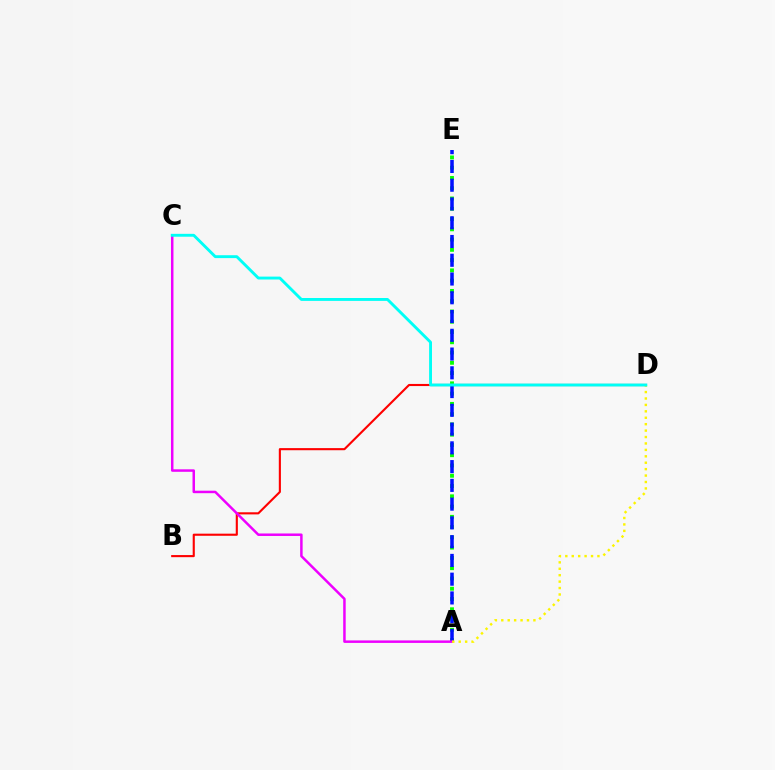{('A', 'E'): [{'color': '#08ff00', 'line_style': 'dotted', 'thickness': 2.79}, {'color': '#0010ff', 'line_style': 'dashed', 'thickness': 2.55}], ('B', 'D'): [{'color': '#ff0000', 'line_style': 'solid', 'thickness': 1.52}], ('A', 'C'): [{'color': '#ee00ff', 'line_style': 'solid', 'thickness': 1.79}], ('A', 'D'): [{'color': '#fcf500', 'line_style': 'dotted', 'thickness': 1.75}], ('C', 'D'): [{'color': '#00fff6', 'line_style': 'solid', 'thickness': 2.08}]}